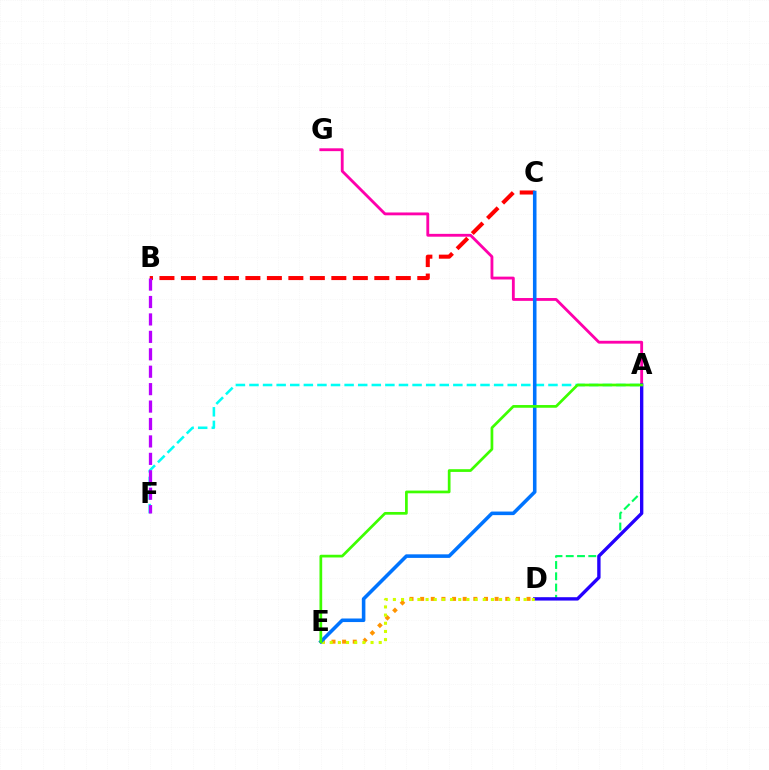{('A', 'D'): [{'color': '#00ff5c', 'line_style': 'dashed', 'thickness': 1.53}, {'color': '#2500ff', 'line_style': 'solid', 'thickness': 2.42}], ('D', 'E'): [{'color': '#ff9400', 'line_style': 'dotted', 'thickness': 2.89}, {'color': '#d1ff00', 'line_style': 'dotted', 'thickness': 2.22}], ('A', 'G'): [{'color': '#ff00ac', 'line_style': 'solid', 'thickness': 2.04}], ('B', 'C'): [{'color': '#ff0000', 'line_style': 'dashed', 'thickness': 2.92}], ('A', 'F'): [{'color': '#00fff6', 'line_style': 'dashed', 'thickness': 1.85}], ('B', 'F'): [{'color': '#b900ff', 'line_style': 'dashed', 'thickness': 2.37}], ('C', 'E'): [{'color': '#0074ff', 'line_style': 'solid', 'thickness': 2.57}], ('A', 'E'): [{'color': '#3dff00', 'line_style': 'solid', 'thickness': 1.95}]}